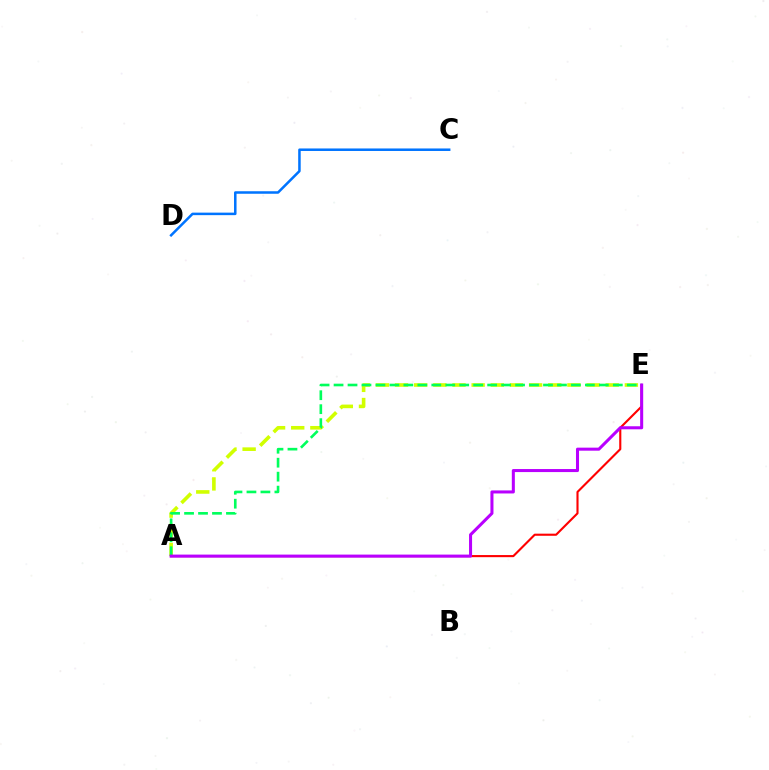{('A', 'E'): [{'color': '#d1ff00', 'line_style': 'dashed', 'thickness': 2.6}, {'color': '#ff0000', 'line_style': 'solid', 'thickness': 1.53}, {'color': '#00ff5c', 'line_style': 'dashed', 'thickness': 1.9}, {'color': '#b900ff', 'line_style': 'solid', 'thickness': 2.19}], ('C', 'D'): [{'color': '#0074ff', 'line_style': 'solid', 'thickness': 1.81}]}